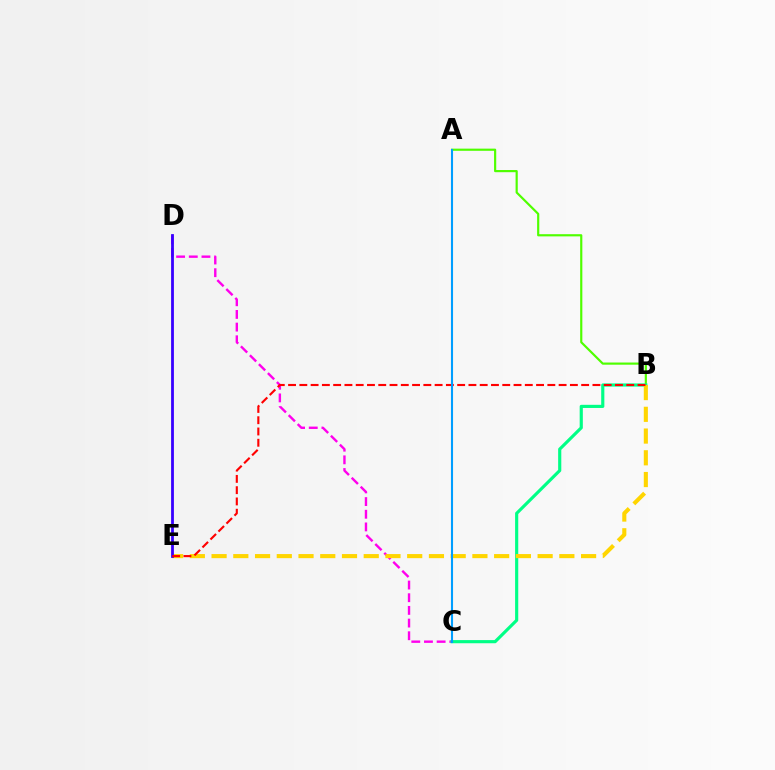{('C', 'D'): [{'color': '#ff00ed', 'line_style': 'dashed', 'thickness': 1.72}], ('A', 'B'): [{'color': '#4fff00', 'line_style': 'solid', 'thickness': 1.57}], ('B', 'C'): [{'color': '#00ff86', 'line_style': 'solid', 'thickness': 2.27}], ('B', 'E'): [{'color': '#ffd500', 'line_style': 'dashed', 'thickness': 2.95}, {'color': '#ff0000', 'line_style': 'dashed', 'thickness': 1.53}], ('D', 'E'): [{'color': '#3700ff', 'line_style': 'solid', 'thickness': 2.01}], ('A', 'C'): [{'color': '#009eff', 'line_style': 'solid', 'thickness': 1.51}]}